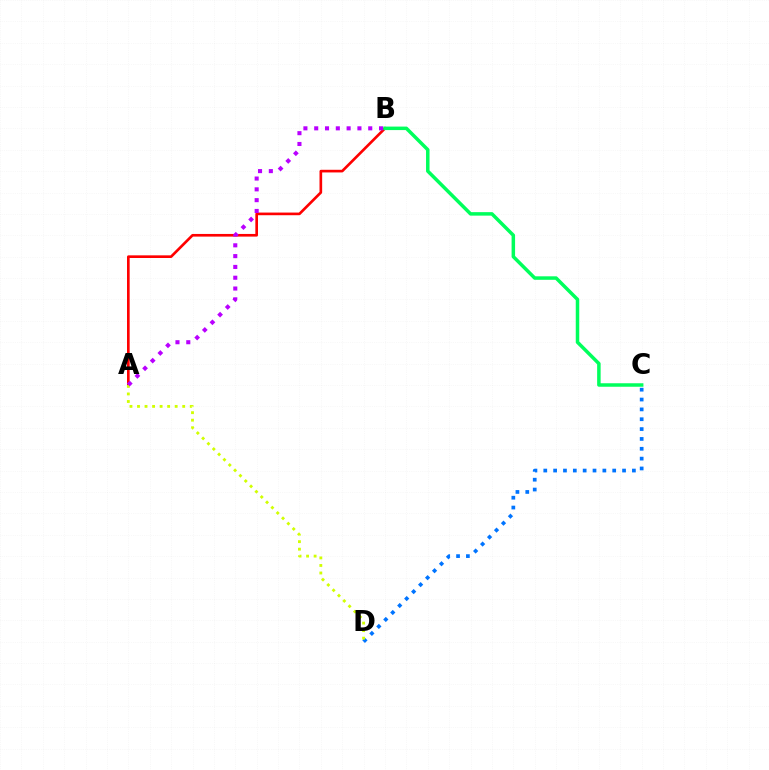{('A', 'B'): [{'color': '#ff0000', 'line_style': 'solid', 'thickness': 1.91}, {'color': '#b900ff', 'line_style': 'dotted', 'thickness': 2.94}], ('C', 'D'): [{'color': '#0074ff', 'line_style': 'dotted', 'thickness': 2.68}], ('B', 'C'): [{'color': '#00ff5c', 'line_style': 'solid', 'thickness': 2.52}], ('A', 'D'): [{'color': '#d1ff00', 'line_style': 'dotted', 'thickness': 2.05}]}